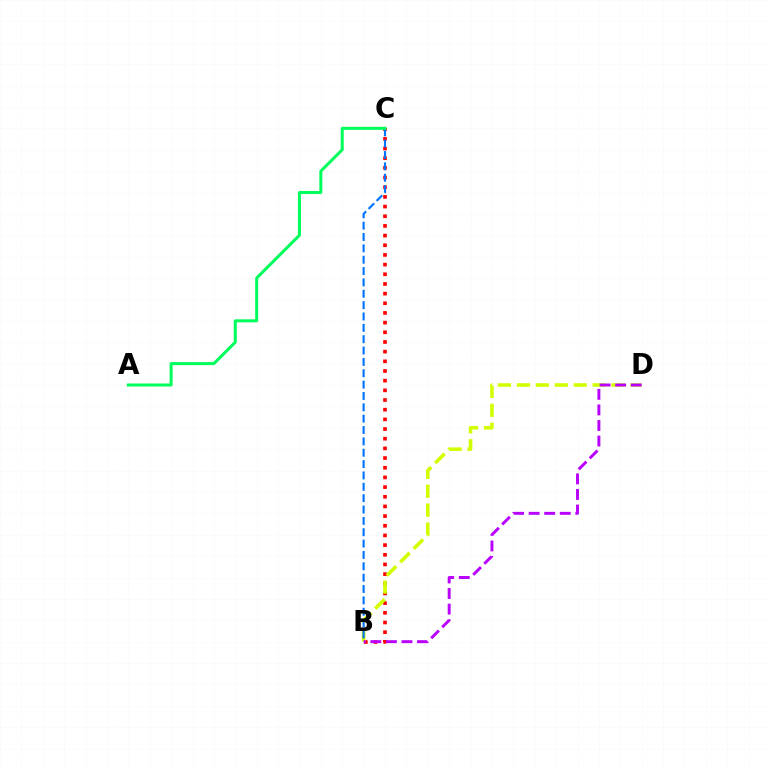{('B', 'C'): [{'color': '#ff0000', 'line_style': 'dotted', 'thickness': 2.63}, {'color': '#0074ff', 'line_style': 'dashed', 'thickness': 1.54}], ('B', 'D'): [{'color': '#d1ff00', 'line_style': 'dashed', 'thickness': 2.57}, {'color': '#b900ff', 'line_style': 'dashed', 'thickness': 2.11}], ('A', 'C'): [{'color': '#00ff5c', 'line_style': 'solid', 'thickness': 2.18}]}